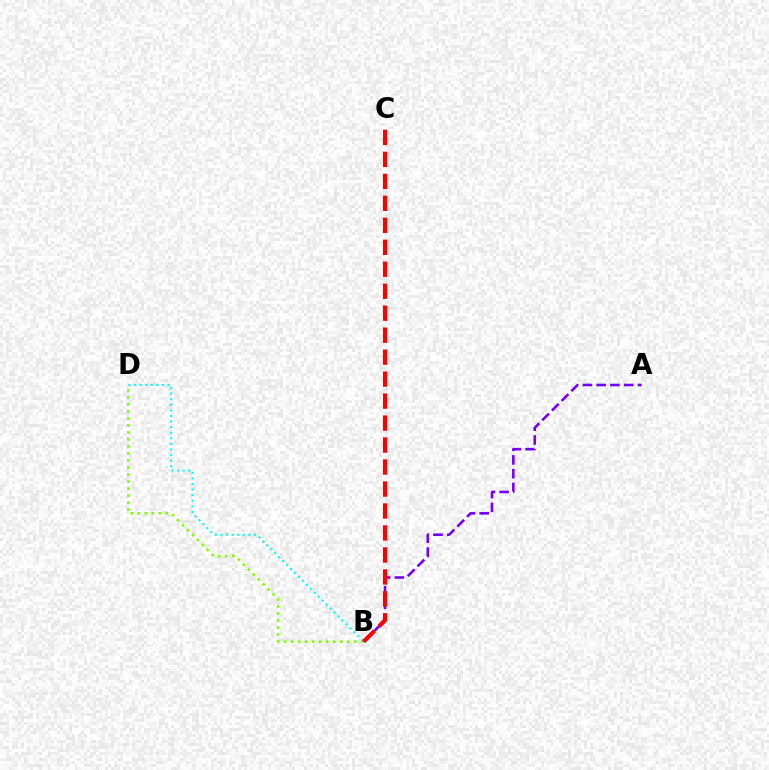{('B', 'D'): [{'color': '#84ff00', 'line_style': 'dotted', 'thickness': 1.91}, {'color': '#00fff6', 'line_style': 'dotted', 'thickness': 1.52}], ('A', 'B'): [{'color': '#7200ff', 'line_style': 'dashed', 'thickness': 1.87}], ('B', 'C'): [{'color': '#ff0000', 'line_style': 'dashed', 'thickness': 2.99}]}